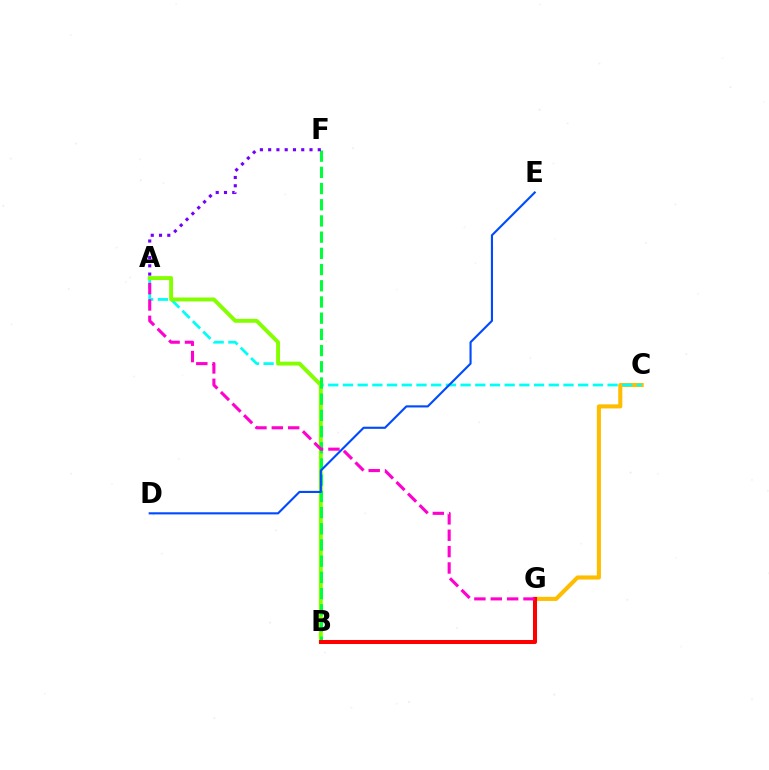{('C', 'G'): [{'color': '#ffbd00', 'line_style': 'solid', 'thickness': 2.95}], ('A', 'C'): [{'color': '#00fff6', 'line_style': 'dashed', 'thickness': 2.0}], ('A', 'B'): [{'color': '#84ff00', 'line_style': 'solid', 'thickness': 2.81}], ('B', 'F'): [{'color': '#00ff39', 'line_style': 'dashed', 'thickness': 2.2}], ('B', 'G'): [{'color': '#ff0000', 'line_style': 'solid', 'thickness': 2.9}], ('A', 'F'): [{'color': '#7200ff', 'line_style': 'dotted', 'thickness': 2.25}], ('A', 'G'): [{'color': '#ff00cf', 'line_style': 'dashed', 'thickness': 2.22}], ('D', 'E'): [{'color': '#004bff', 'line_style': 'solid', 'thickness': 1.53}]}